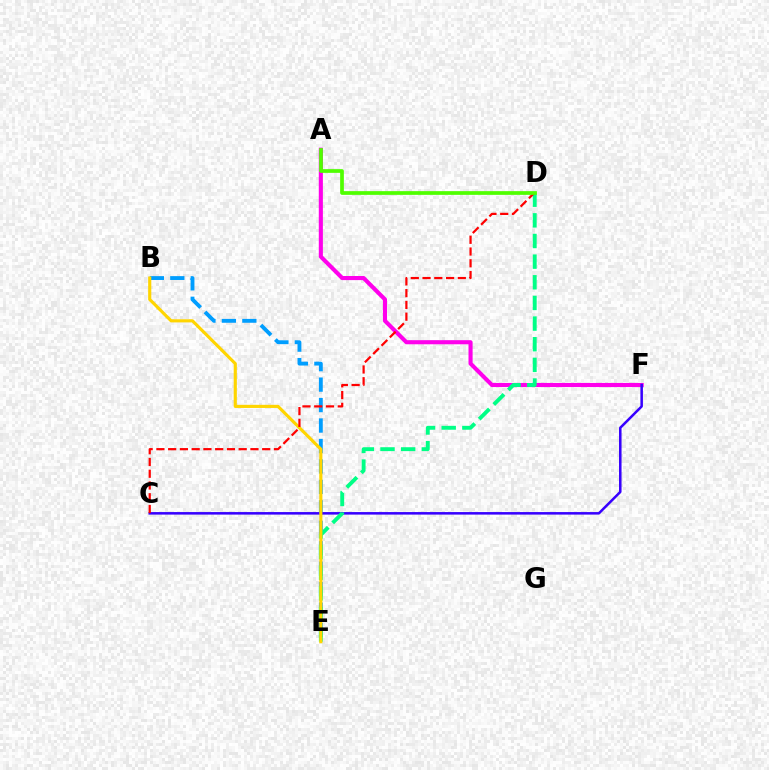{('B', 'E'): [{'color': '#009eff', 'line_style': 'dashed', 'thickness': 2.78}, {'color': '#ffd500', 'line_style': 'solid', 'thickness': 2.26}], ('A', 'F'): [{'color': '#ff00ed', 'line_style': 'solid', 'thickness': 2.95}], ('C', 'F'): [{'color': '#3700ff', 'line_style': 'solid', 'thickness': 1.82}], ('D', 'E'): [{'color': '#00ff86', 'line_style': 'dashed', 'thickness': 2.8}], ('C', 'D'): [{'color': '#ff0000', 'line_style': 'dashed', 'thickness': 1.6}], ('A', 'D'): [{'color': '#4fff00', 'line_style': 'solid', 'thickness': 2.67}]}